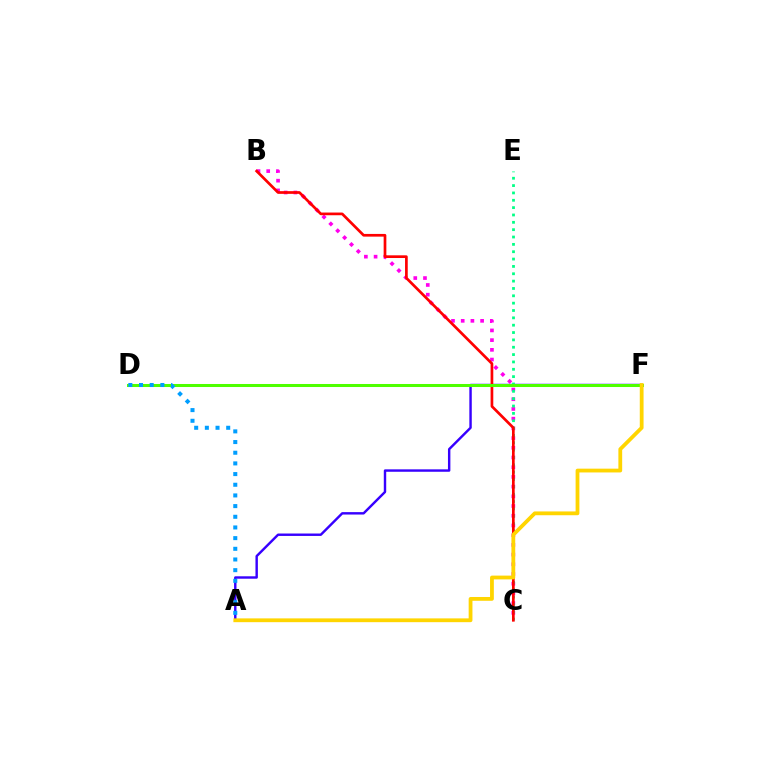{('A', 'F'): [{'color': '#3700ff', 'line_style': 'solid', 'thickness': 1.74}, {'color': '#ffd500', 'line_style': 'solid', 'thickness': 2.73}], ('B', 'C'): [{'color': '#ff00ed', 'line_style': 'dotted', 'thickness': 2.64}, {'color': '#ff0000', 'line_style': 'solid', 'thickness': 1.94}], ('C', 'E'): [{'color': '#00ff86', 'line_style': 'dotted', 'thickness': 2.0}], ('D', 'F'): [{'color': '#4fff00', 'line_style': 'solid', 'thickness': 2.18}], ('A', 'D'): [{'color': '#009eff', 'line_style': 'dotted', 'thickness': 2.9}]}